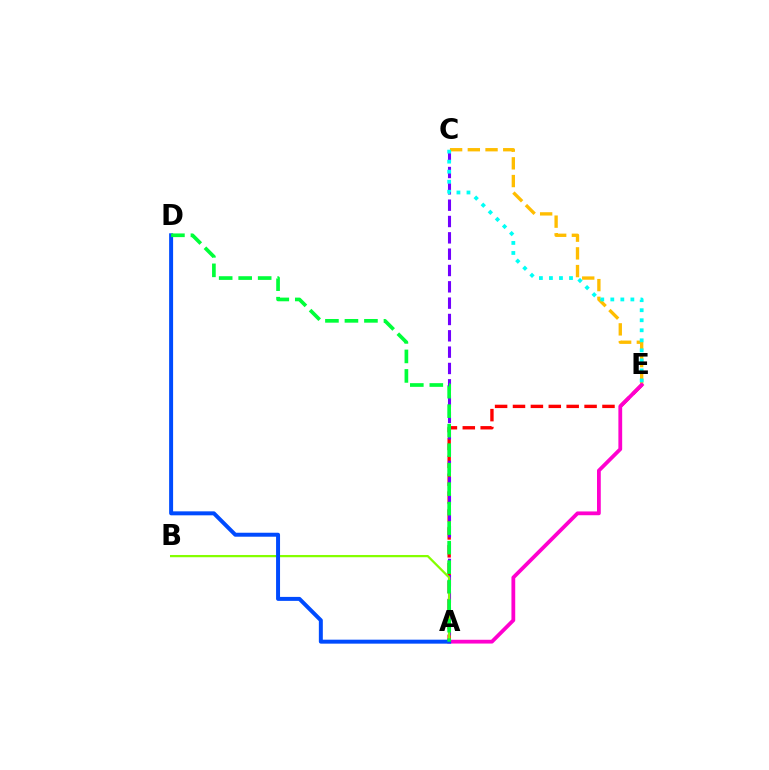{('A', 'E'): [{'color': '#ff0000', 'line_style': 'dashed', 'thickness': 2.43}, {'color': '#ff00cf', 'line_style': 'solid', 'thickness': 2.72}], ('A', 'C'): [{'color': '#7200ff', 'line_style': 'dashed', 'thickness': 2.22}], ('A', 'B'): [{'color': '#84ff00', 'line_style': 'solid', 'thickness': 1.62}], ('C', 'E'): [{'color': '#ffbd00', 'line_style': 'dashed', 'thickness': 2.41}, {'color': '#00fff6', 'line_style': 'dotted', 'thickness': 2.73}], ('A', 'D'): [{'color': '#004bff', 'line_style': 'solid', 'thickness': 2.86}, {'color': '#00ff39', 'line_style': 'dashed', 'thickness': 2.65}]}